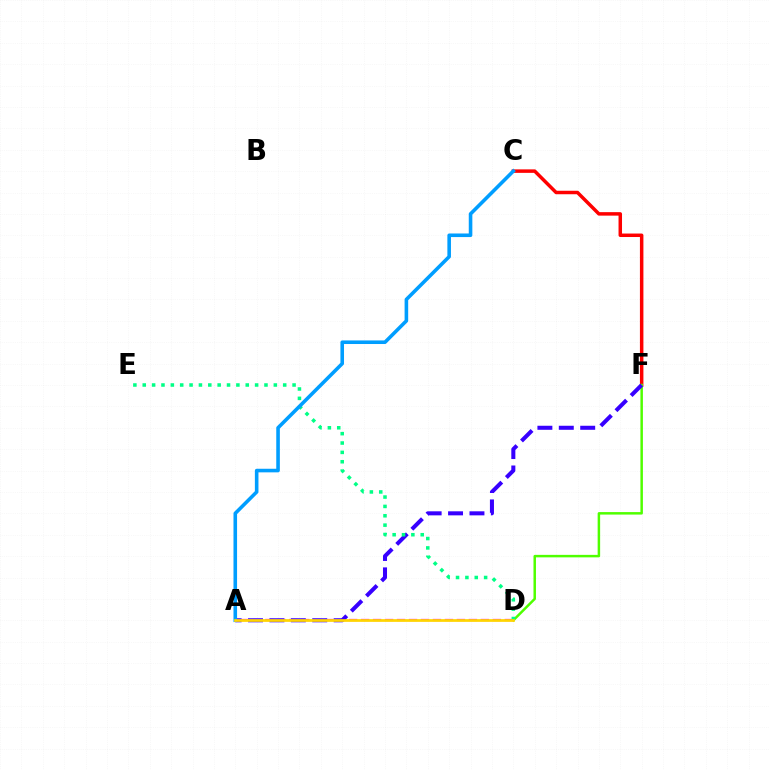{('C', 'F'): [{'color': '#ff0000', 'line_style': 'solid', 'thickness': 2.51}], ('D', 'F'): [{'color': '#4fff00', 'line_style': 'solid', 'thickness': 1.79}], ('A', 'D'): [{'color': '#ff00ed', 'line_style': 'dashed', 'thickness': 1.63}, {'color': '#ffd500', 'line_style': 'solid', 'thickness': 1.96}], ('A', 'F'): [{'color': '#3700ff', 'line_style': 'dashed', 'thickness': 2.91}], ('D', 'E'): [{'color': '#00ff86', 'line_style': 'dotted', 'thickness': 2.54}], ('A', 'C'): [{'color': '#009eff', 'line_style': 'solid', 'thickness': 2.58}]}